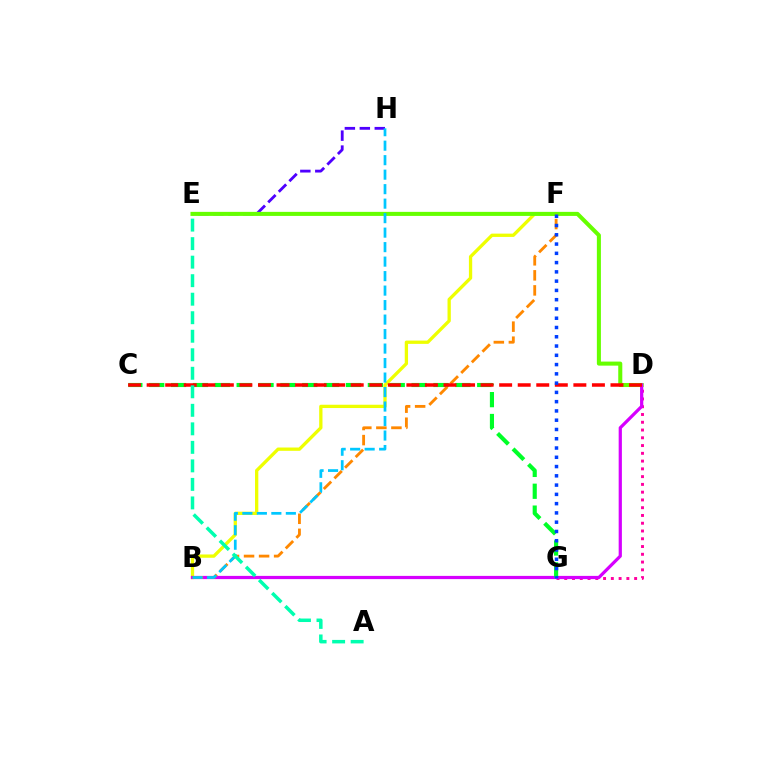{('B', 'F'): [{'color': '#eeff00', 'line_style': 'solid', 'thickness': 2.38}, {'color': '#ff8800', 'line_style': 'dashed', 'thickness': 2.04}], ('E', 'H'): [{'color': '#4f00ff', 'line_style': 'dashed', 'thickness': 2.03}], ('D', 'E'): [{'color': '#66ff00', 'line_style': 'solid', 'thickness': 2.92}], ('D', 'G'): [{'color': '#ff00a0', 'line_style': 'dotted', 'thickness': 2.11}], ('B', 'D'): [{'color': '#d600ff', 'line_style': 'solid', 'thickness': 2.32}], ('C', 'G'): [{'color': '#00ff27', 'line_style': 'dashed', 'thickness': 2.97}], ('C', 'D'): [{'color': '#ff0000', 'line_style': 'dashed', 'thickness': 2.52}], ('B', 'H'): [{'color': '#00c7ff', 'line_style': 'dashed', 'thickness': 1.97}], ('F', 'G'): [{'color': '#003fff', 'line_style': 'dotted', 'thickness': 2.52}], ('A', 'E'): [{'color': '#00ffaf', 'line_style': 'dashed', 'thickness': 2.52}]}